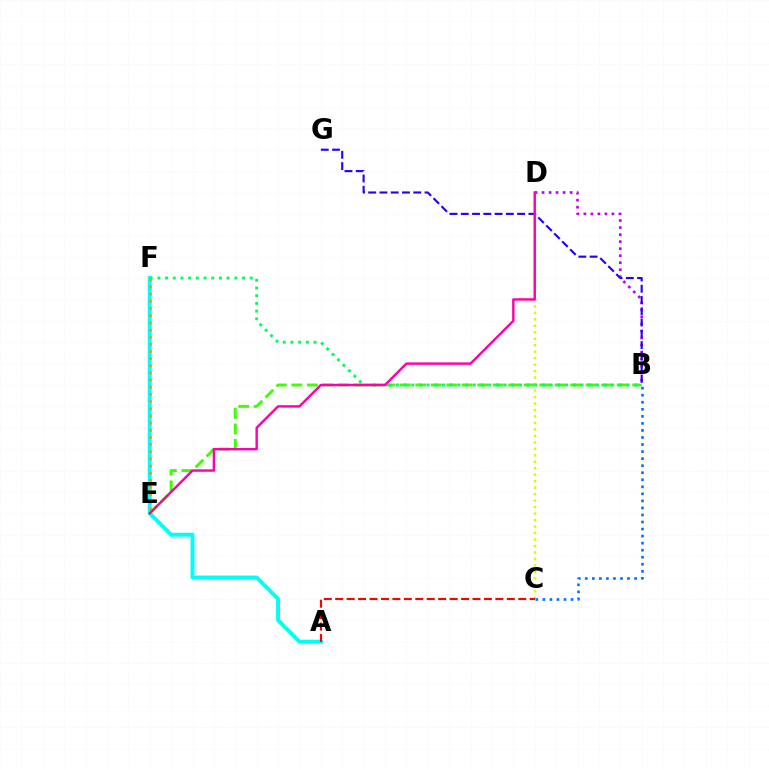{('C', 'D'): [{'color': '#d1ff00', 'line_style': 'dotted', 'thickness': 1.76}], ('A', 'F'): [{'color': '#00fff6', 'line_style': 'solid', 'thickness': 2.83}], ('B', 'E'): [{'color': '#3dff00', 'line_style': 'dashed', 'thickness': 2.1}], ('A', 'C'): [{'color': '#ff0000', 'line_style': 'dashed', 'thickness': 1.55}], ('B', 'D'): [{'color': '#b900ff', 'line_style': 'dotted', 'thickness': 1.91}], ('B', 'G'): [{'color': '#2500ff', 'line_style': 'dashed', 'thickness': 1.53}], ('E', 'F'): [{'color': '#ff9400', 'line_style': 'dotted', 'thickness': 1.95}], ('B', 'C'): [{'color': '#0074ff', 'line_style': 'dotted', 'thickness': 1.91}], ('B', 'F'): [{'color': '#00ff5c', 'line_style': 'dotted', 'thickness': 2.09}], ('D', 'E'): [{'color': '#ff00ac', 'line_style': 'solid', 'thickness': 1.75}]}